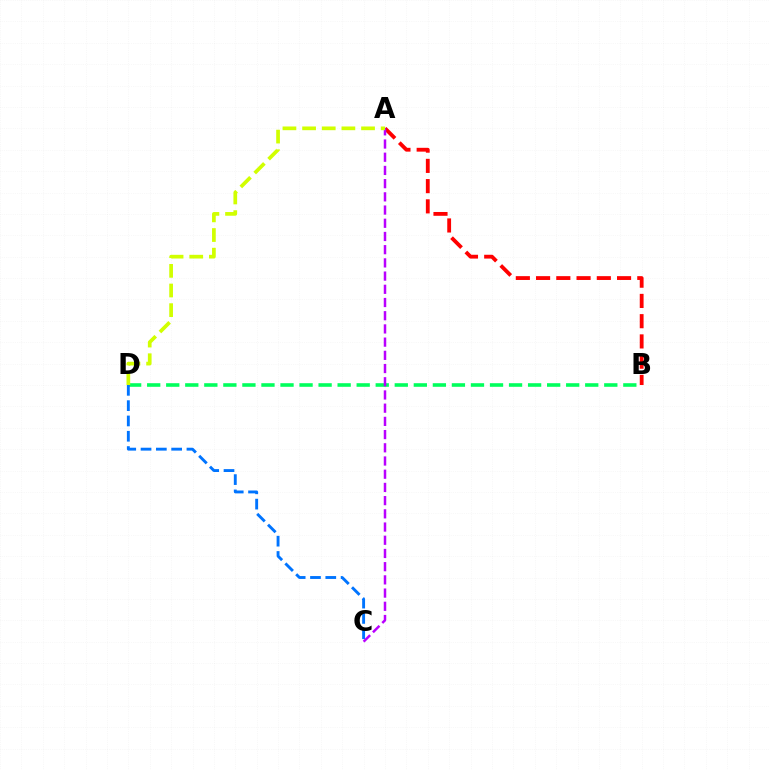{('B', 'D'): [{'color': '#00ff5c', 'line_style': 'dashed', 'thickness': 2.59}], ('C', 'D'): [{'color': '#0074ff', 'line_style': 'dashed', 'thickness': 2.08}], ('A', 'B'): [{'color': '#ff0000', 'line_style': 'dashed', 'thickness': 2.75}], ('A', 'C'): [{'color': '#b900ff', 'line_style': 'dashed', 'thickness': 1.79}], ('A', 'D'): [{'color': '#d1ff00', 'line_style': 'dashed', 'thickness': 2.67}]}